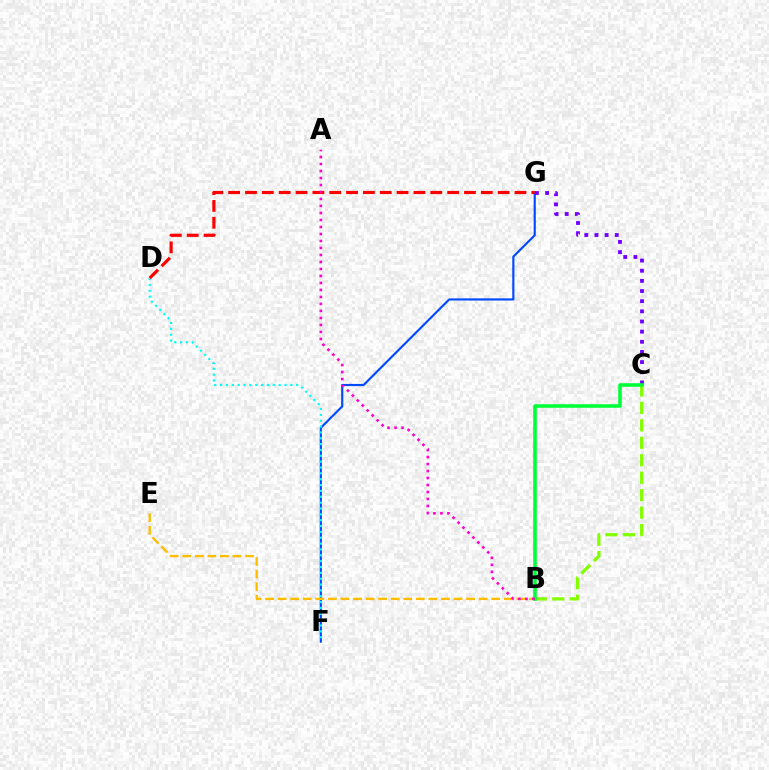{('B', 'C'): [{'color': '#84ff00', 'line_style': 'dashed', 'thickness': 2.37}, {'color': '#00ff39', 'line_style': 'solid', 'thickness': 2.57}], ('F', 'G'): [{'color': '#004bff', 'line_style': 'solid', 'thickness': 1.56}], ('D', 'F'): [{'color': '#00fff6', 'line_style': 'dotted', 'thickness': 1.59}], ('D', 'G'): [{'color': '#ff0000', 'line_style': 'dashed', 'thickness': 2.29}], ('B', 'E'): [{'color': '#ffbd00', 'line_style': 'dashed', 'thickness': 1.71}], ('C', 'G'): [{'color': '#7200ff', 'line_style': 'dotted', 'thickness': 2.76}], ('A', 'B'): [{'color': '#ff00cf', 'line_style': 'dotted', 'thickness': 1.9}]}